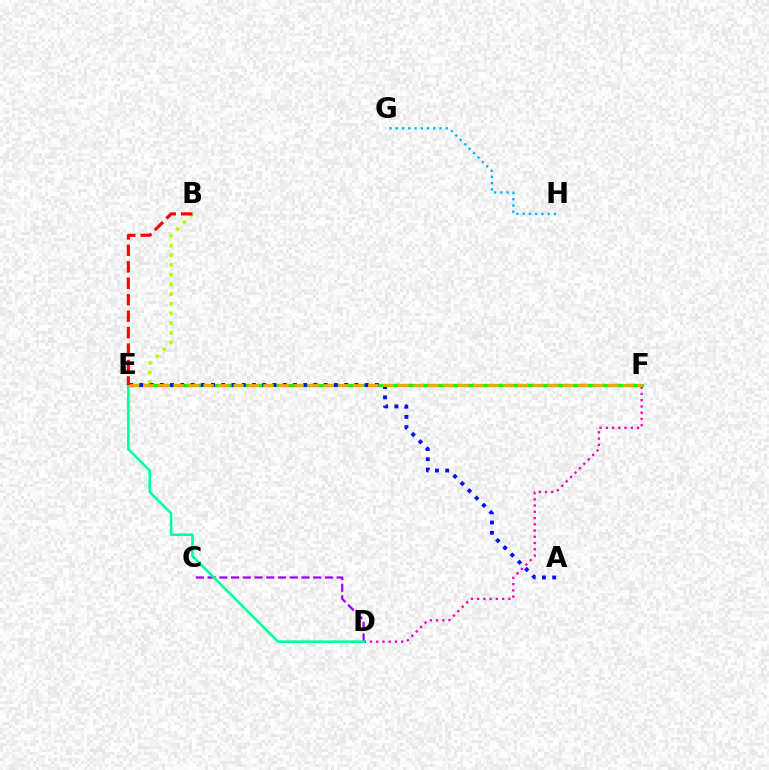{('E', 'F'): [{'color': '#08ff00', 'line_style': 'solid', 'thickness': 2.41}, {'color': '#ffa500', 'line_style': 'dashed', 'thickness': 2.03}], ('C', 'D'): [{'color': '#9b00ff', 'line_style': 'dashed', 'thickness': 1.59}], ('D', 'F'): [{'color': '#ff00bd', 'line_style': 'dotted', 'thickness': 1.7}], ('D', 'E'): [{'color': '#00ff9d', 'line_style': 'solid', 'thickness': 1.85}], ('B', 'E'): [{'color': '#b3ff00', 'line_style': 'dotted', 'thickness': 2.63}, {'color': '#ff0000', 'line_style': 'dashed', 'thickness': 2.24}], ('G', 'H'): [{'color': '#00b5ff', 'line_style': 'dotted', 'thickness': 1.7}], ('A', 'E'): [{'color': '#0010ff', 'line_style': 'dotted', 'thickness': 2.78}]}